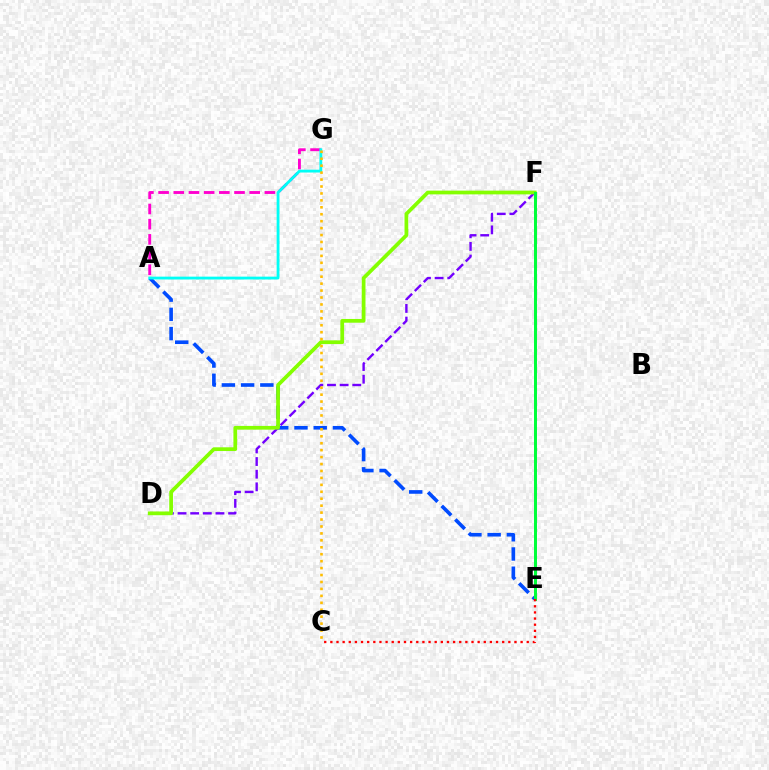{('A', 'E'): [{'color': '#004bff', 'line_style': 'dashed', 'thickness': 2.61}], ('D', 'F'): [{'color': '#7200ff', 'line_style': 'dashed', 'thickness': 1.72}, {'color': '#84ff00', 'line_style': 'solid', 'thickness': 2.69}], ('E', 'F'): [{'color': '#00ff39', 'line_style': 'solid', 'thickness': 2.15}], ('A', 'G'): [{'color': '#ff00cf', 'line_style': 'dashed', 'thickness': 2.06}, {'color': '#00fff6', 'line_style': 'solid', 'thickness': 2.03}], ('C', 'E'): [{'color': '#ff0000', 'line_style': 'dotted', 'thickness': 1.67}], ('C', 'G'): [{'color': '#ffbd00', 'line_style': 'dotted', 'thickness': 1.89}]}